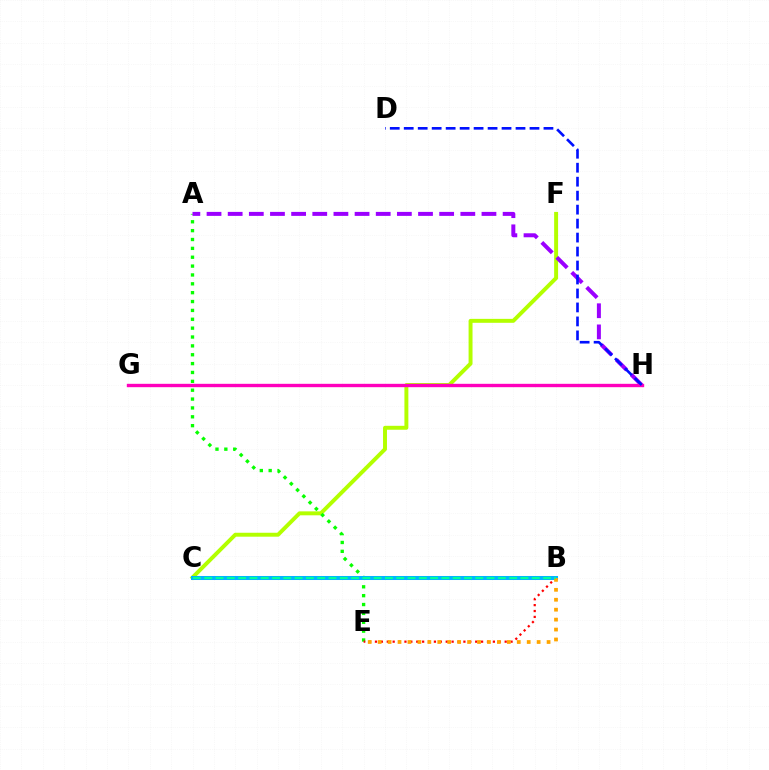{('C', 'F'): [{'color': '#b3ff00', 'line_style': 'solid', 'thickness': 2.84}], ('A', 'E'): [{'color': '#08ff00', 'line_style': 'dotted', 'thickness': 2.41}], ('A', 'H'): [{'color': '#9b00ff', 'line_style': 'dashed', 'thickness': 2.87}], ('G', 'H'): [{'color': '#ff00bd', 'line_style': 'solid', 'thickness': 2.43}], ('B', 'E'): [{'color': '#ff0000', 'line_style': 'dotted', 'thickness': 1.6}, {'color': '#ffa500', 'line_style': 'dotted', 'thickness': 2.7}], ('B', 'C'): [{'color': '#00b5ff', 'line_style': 'solid', 'thickness': 2.9}, {'color': '#00ff9d', 'line_style': 'dashed', 'thickness': 1.53}], ('D', 'H'): [{'color': '#0010ff', 'line_style': 'dashed', 'thickness': 1.9}]}